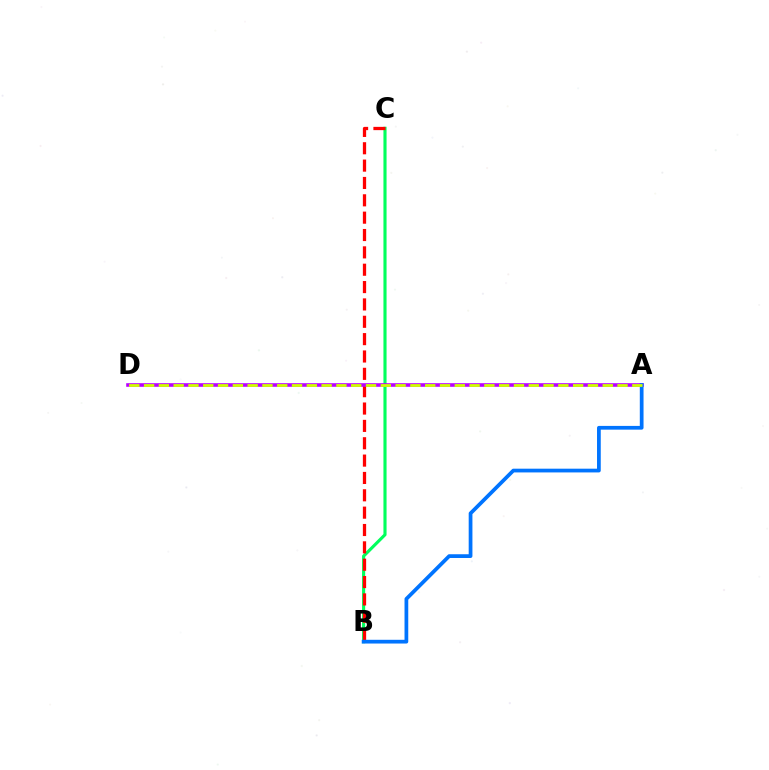{('B', 'C'): [{'color': '#00ff5c', 'line_style': 'solid', 'thickness': 2.25}, {'color': '#ff0000', 'line_style': 'dashed', 'thickness': 2.36}], ('A', 'D'): [{'color': '#b900ff', 'line_style': 'solid', 'thickness': 2.59}, {'color': '#d1ff00', 'line_style': 'dashed', 'thickness': 2.01}], ('A', 'B'): [{'color': '#0074ff', 'line_style': 'solid', 'thickness': 2.69}]}